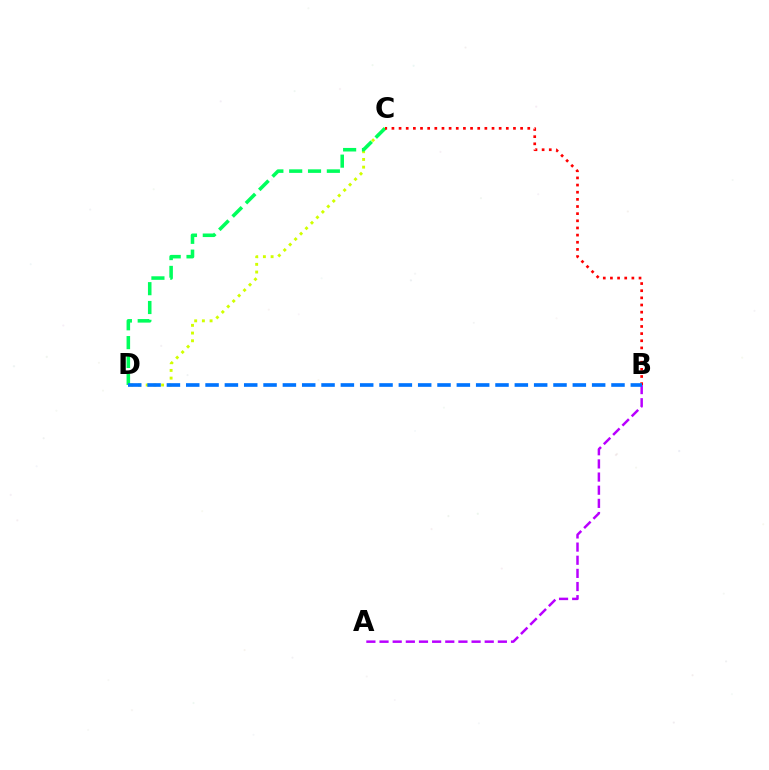{('A', 'B'): [{'color': '#b900ff', 'line_style': 'dashed', 'thickness': 1.79}], ('C', 'D'): [{'color': '#d1ff00', 'line_style': 'dotted', 'thickness': 2.09}, {'color': '#00ff5c', 'line_style': 'dashed', 'thickness': 2.56}], ('B', 'C'): [{'color': '#ff0000', 'line_style': 'dotted', 'thickness': 1.94}], ('B', 'D'): [{'color': '#0074ff', 'line_style': 'dashed', 'thickness': 2.63}]}